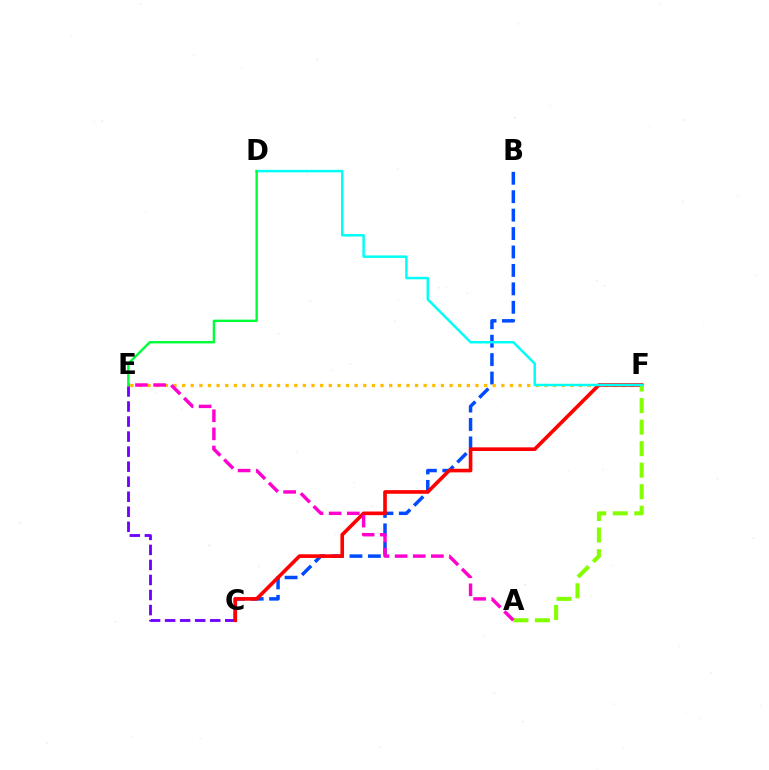{('C', 'E'): [{'color': '#7200ff', 'line_style': 'dashed', 'thickness': 2.04}], ('B', 'C'): [{'color': '#004bff', 'line_style': 'dashed', 'thickness': 2.5}], ('E', 'F'): [{'color': '#ffbd00', 'line_style': 'dotted', 'thickness': 2.34}], ('C', 'F'): [{'color': '#ff0000', 'line_style': 'solid', 'thickness': 2.62}], ('A', 'F'): [{'color': '#84ff00', 'line_style': 'dashed', 'thickness': 2.93}], ('A', 'E'): [{'color': '#ff00cf', 'line_style': 'dashed', 'thickness': 2.46}], ('D', 'F'): [{'color': '#00fff6', 'line_style': 'solid', 'thickness': 1.79}], ('D', 'E'): [{'color': '#00ff39', 'line_style': 'solid', 'thickness': 1.74}]}